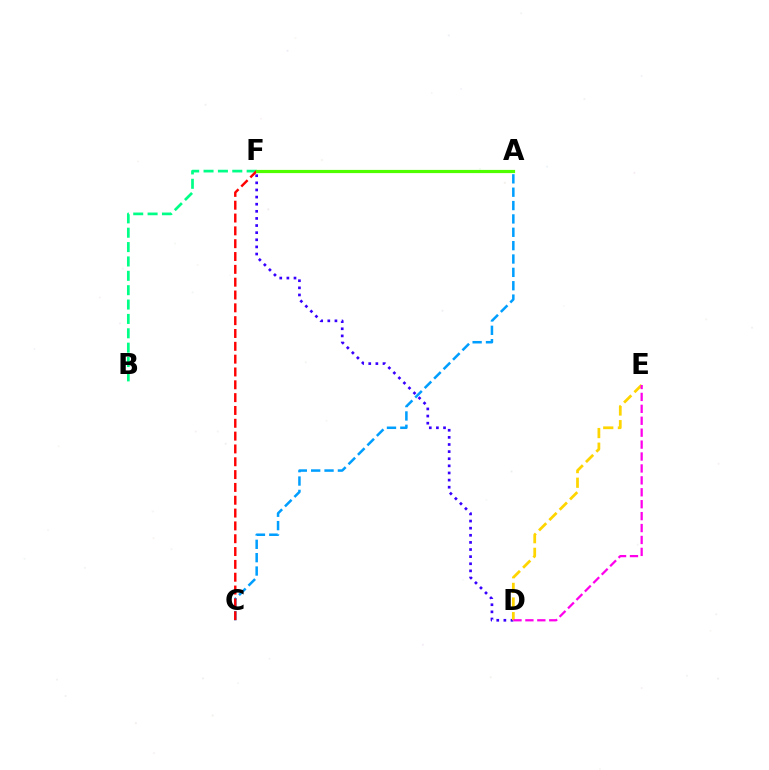{('D', 'F'): [{'color': '#3700ff', 'line_style': 'dotted', 'thickness': 1.93}], ('A', 'C'): [{'color': '#009eff', 'line_style': 'dashed', 'thickness': 1.82}], ('B', 'F'): [{'color': '#00ff86', 'line_style': 'dashed', 'thickness': 1.95}], ('D', 'E'): [{'color': '#ffd500', 'line_style': 'dashed', 'thickness': 1.99}, {'color': '#ff00ed', 'line_style': 'dashed', 'thickness': 1.62}], ('C', 'F'): [{'color': '#ff0000', 'line_style': 'dashed', 'thickness': 1.74}], ('A', 'F'): [{'color': '#4fff00', 'line_style': 'solid', 'thickness': 2.3}]}